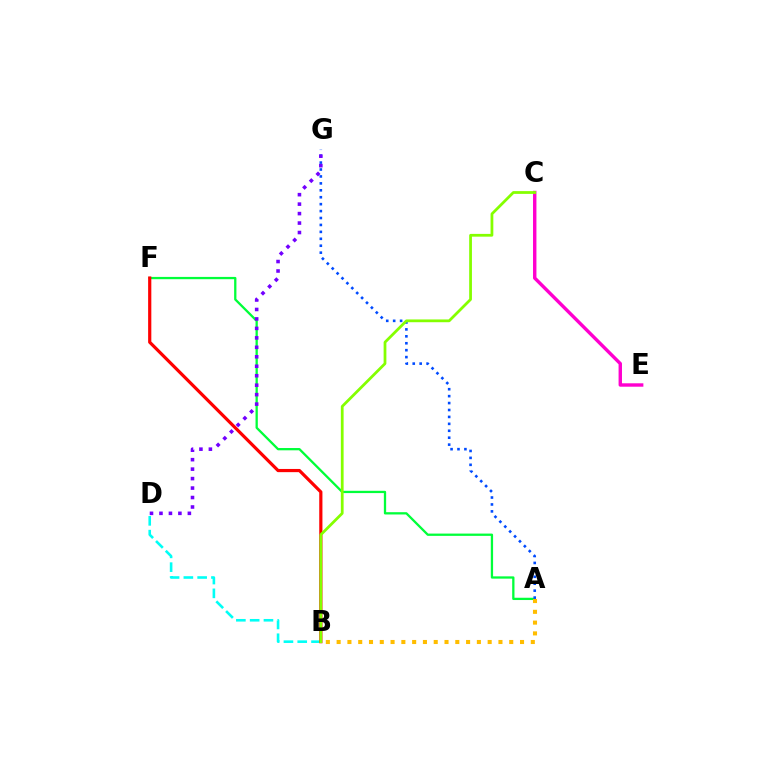{('B', 'D'): [{'color': '#00fff6', 'line_style': 'dashed', 'thickness': 1.87}], ('A', 'F'): [{'color': '#00ff39', 'line_style': 'solid', 'thickness': 1.65}], ('C', 'E'): [{'color': '#ff00cf', 'line_style': 'solid', 'thickness': 2.45}], ('A', 'G'): [{'color': '#004bff', 'line_style': 'dotted', 'thickness': 1.88}], ('B', 'F'): [{'color': '#ff0000', 'line_style': 'solid', 'thickness': 2.3}], ('A', 'B'): [{'color': '#ffbd00', 'line_style': 'dotted', 'thickness': 2.93}], ('D', 'G'): [{'color': '#7200ff', 'line_style': 'dotted', 'thickness': 2.57}], ('B', 'C'): [{'color': '#84ff00', 'line_style': 'solid', 'thickness': 1.99}]}